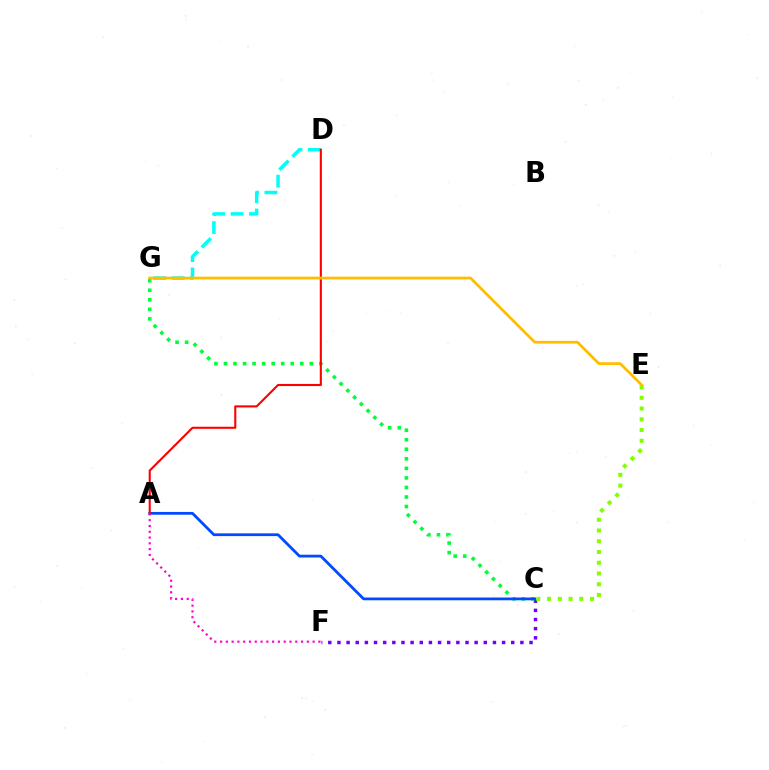{('D', 'G'): [{'color': '#00fff6', 'line_style': 'dashed', 'thickness': 2.5}], ('C', 'F'): [{'color': '#7200ff', 'line_style': 'dotted', 'thickness': 2.49}], ('C', 'G'): [{'color': '#00ff39', 'line_style': 'dotted', 'thickness': 2.59}], ('A', 'C'): [{'color': '#004bff', 'line_style': 'solid', 'thickness': 2.0}], ('A', 'D'): [{'color': '#ff0000', 'line_style': 'solid', 'thickness': 1.51}], ('E', 'G'): [{'color': '#ffbd00', 'line_style': 'solid', 'thickness': 1.98}], ('C', 'E'): [{'color': '#84ff00', 'line_style': 'dotted', 'thickness': 2.92}], ('A', 'F'): [{'color': '#ff00cf', 'line_style': 'dotted', 'thickness': 1.57}]}